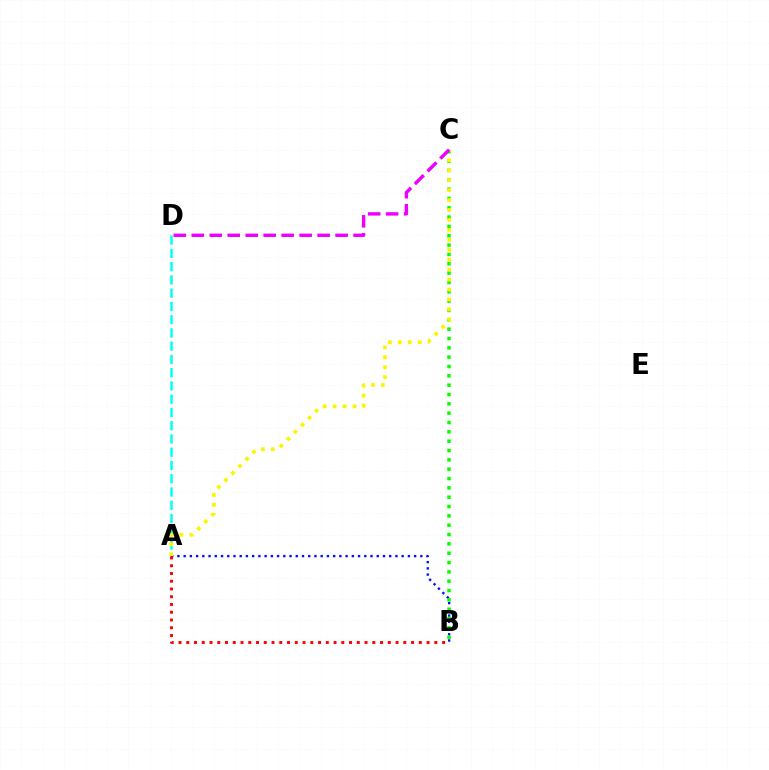{('A', 'D'): [{'color': '#00fff6', 'line_style': 'dashed', 'thickness': 1.8}], ('A', 'B'): [{'color': '#0010ff', 'line_style': 'dotted', 'thickness': 1.69}, {'color': '#ff0000', 'line_style': 'dotted', 'thickness': 2.11}], ('B', 'C'): [{'color': '#08ff00', 'line_style': 'dotted', 'thickness': 2.54}], ('A', 'C'): [{'color': '#fcf500', 'line_style': 'dotted', 'thickness': 2.7}], ('C', 'D'): [{'color': '#ee00ff', 'line_style': 'dashed', 'thickness': 2.44}]}